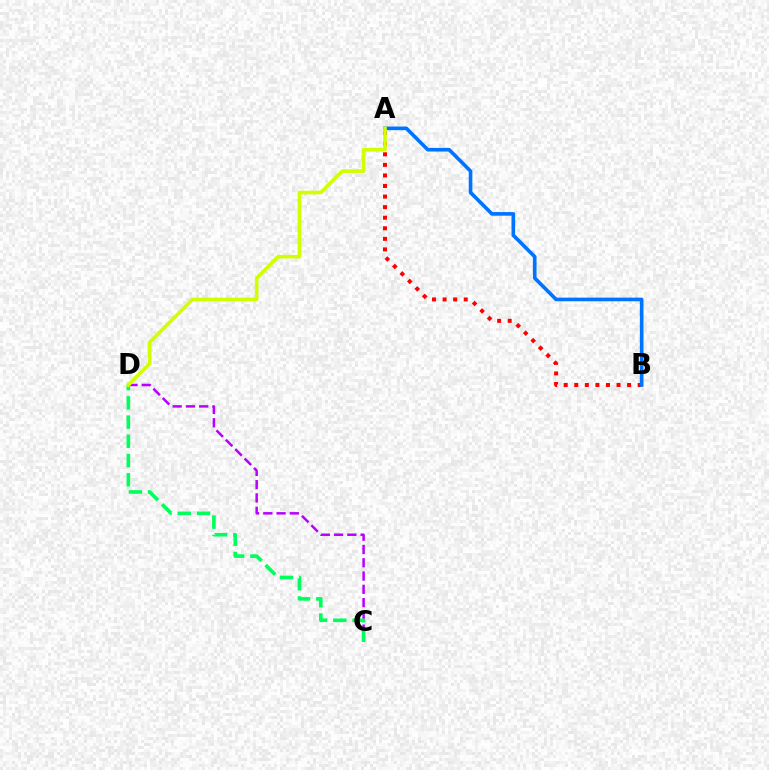{('A', 'B'): [{'color': '#ff0000', 'line_style': 'dotted', 'thickness': 2.87}, {'color': '#0074ff', 'line_style': 'solid', 'thickness': 2.62}], ('C', 'D'): [{'color': '#b900ff', 'line_style': 'dashed', 'thickness': 1.8}, {'color': '#00ff5c', 'line_style': 'dashed', 'thickness': 2.61}], ('A', 'D'): [{'color': '#d1ff00', 'line_style': 'solid', 'thickness': 2.61}]}